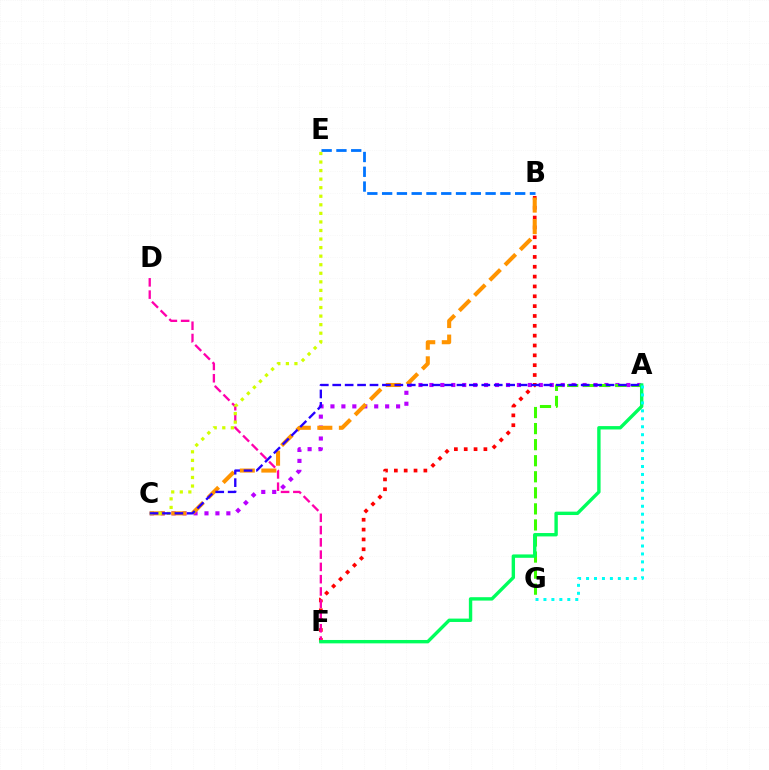{('A', 'C'): [{'color': '#b900ff', 'line_style': 'dotted', 'thickness': 2.97}, {'color': '#2500ff', 'line_style': 'dashed', 'thickness': 1.69}], ('A', 'G'): [{'color': '#3dff00', 'line_style': 'dashed', 'thickness': 2.18}, {'color': '#00fff6', 'line_style': 'dotted', 'thickness': 2.16}], ('B', 'F'): [{'color': '#ff0000', 'line_style': 'dotted', 'thickness': 2.67}], ('D', 'F'): [{'color': '#ff00ac', 'line_style': 'dashed', 'thickness': 1.67}], ('B', 'C'): [{'color': '#ff9400', 'line_style': 'dashed', 'thickness': 2.93}], ('C', 'E'): [{'color': '#d1ff00', 'line_style': 'dotted', 'thickness': 2.33}], ('B', 'E'): [{'color': '#0074ff', 'line_style': 'dashed', 'thickness': 2.01}], ('A', 'F'): [{'color': '#00ff5c', 'line_style': 'solid', 'thickness': 2.44}]}